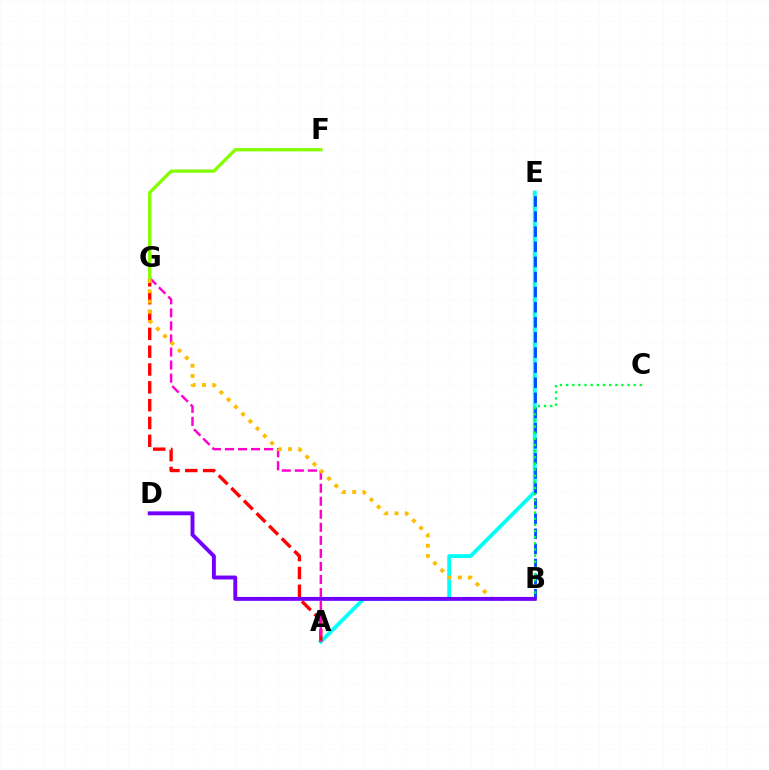{('A', 'E'): [{'color': '#00fff6', 'line_style': 'solid', 'thickness': 2.75}], ('B', 'E'): [{'color': '#004bff', 'line_style': 'dashed', 'thickness': 2.05}], ('A', 'G'): [{'color': '#ff0000', 'line_style': 'dashed', 'thickness': 2.42}, {'color': '#ff00cf', 'line_style': 'dashed', 'thickness': 1.77}], ('B', 'C'): [{'color': '#00ff39', 'line_style': 'dotted', 'thickness': 1.67}], ('F', 'G'): [{'color': '#84ff00', 'line_style': 'solid', 'thickness': 2.38}], ('B', 'G'): [{'color': '#ffbd00', 'line_style': 'dotted', 'thickness': 2.78}], ('B', 'D'): [{'color': '#7200ff', 'line_style': 'solid', 'thickness': 2.81}]}